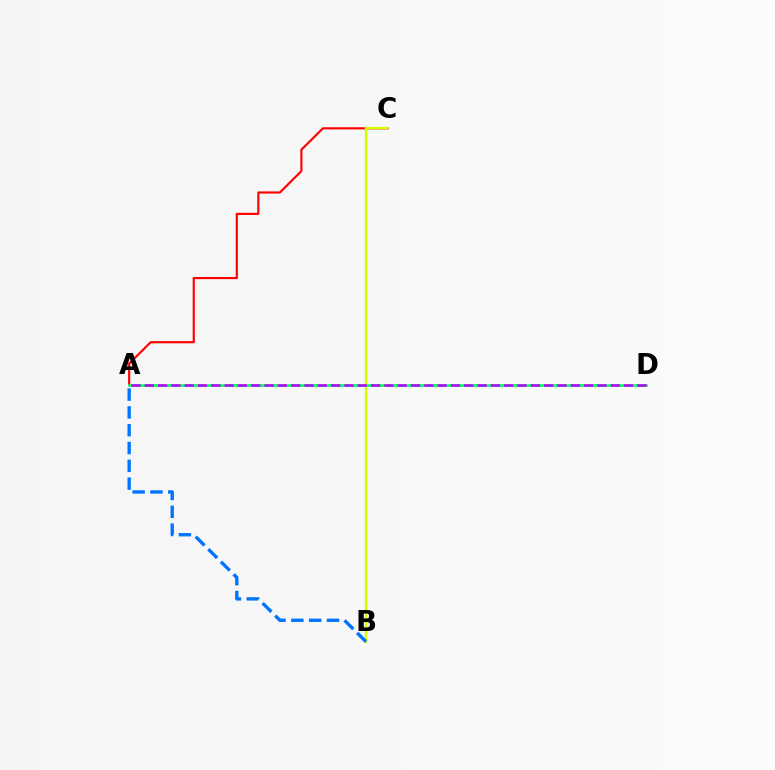{('A', 'C'): [{'color': '#ff0000', 'line_style': 'solid', 'thickness': 1.55}], ('B', 'C'): [{'color': '#d1ff00', 'line_style': 'solid', 'thickness': 1.71}], ('A', 'D'): [{'color': '#00ff5c', 'line_style': 'solid', 'thickness': 1.89}, {'color': '#b900ff', 'line_style': 'dashed', 'thickness': 1.81}], ('A', 'B'): [{'color': '#0074ff', 'line_style': 'dashed', 'thickness': 2.42}]}